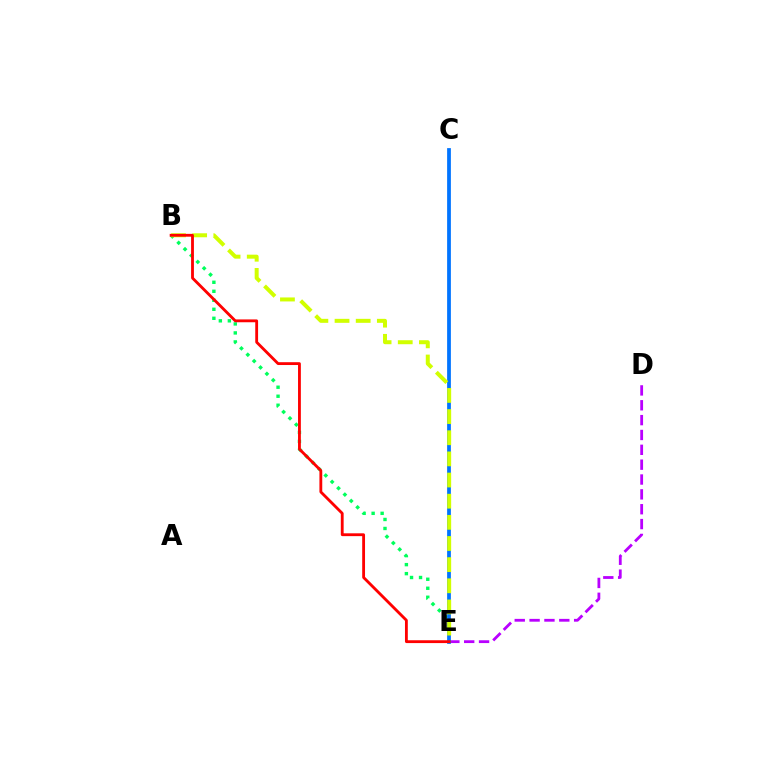{('D', 'E'): [{'color': '#b900ff', 'line_style': 'dashed', 'thickness': 2.02}], ('B', 'E'): [{'color': '#00ff5c', 'line_style': 'dotted', 'thickness': 2.45}, {'color': '#d1ff00', 'line_style': 'dashed', 'thickness': 2.87}, {'color': '#ff0000', 'line_style': 'solid', 'thickness': 2.04}], ('C', 'E'): [{'color': '#0074ff', 'line_style': 'solid', 'thickness': 2.7}]}